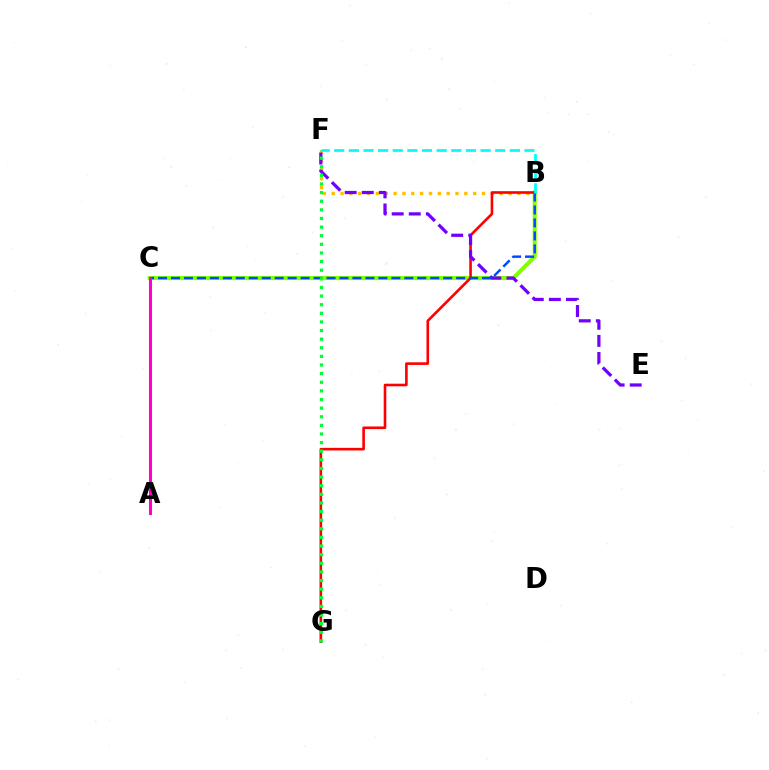{('B', 'C'): [{'color': '#84ff00', 'line_style': 'solid', 'thickness': 2.94}, {'color': '#004bff', 'line_style': 'dashed', 'thickness': 1.76}], ('B', 'F'): [{'color': '#ffbd00', 'line_style': 'dotted', 'thickness': 2.4}, {'color': '#00fff6', 'line_style': 'dashed', 'thickness': 1.99}], ('B', 'G'): [{'color': '#ff0000', 'line_style': 'solid', 'thickness': 1.88}], ('E', 'F'): [{'color': '#7200ff', 'line_style': 'dashed', 'thickness': 2.32}], ('F', 'G'): [{'color': '#00ff39', 'line_style': 'dotted', 'thickness': 2.34}], ('A', 'C'): [{'color': '#ff00cf', 'line_style': 'solid', 'thickness': 2.2}]}